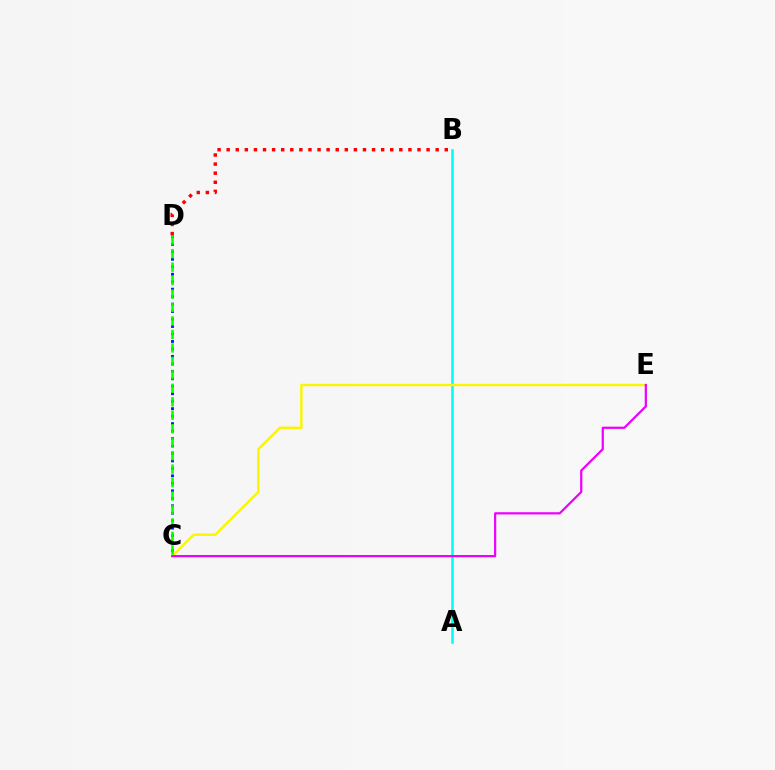{('A', 'B'): [{'color': '#00fff6', 'line_style': 'solid', 'thickness': 1.88}], ('C', 'E'): [{'color': '#fcf500', 'line_style': 'solid', 'thickness': 1.74}, {'color': '#ee00ff', 'line_style': 'solid', 'thickness': 1.6}], ('B', 'D'): [{'color': '#ff0000', 'line_style': 'dotted', 'thickness': 2.47}], ('C', 'D'): [{'color': '#0010ff', 'line_style': 'dotted', 'thickness': 2.03}, {'color': '#08ff00', 'line_style': 'dashed', 'thickness': 1.83}]}